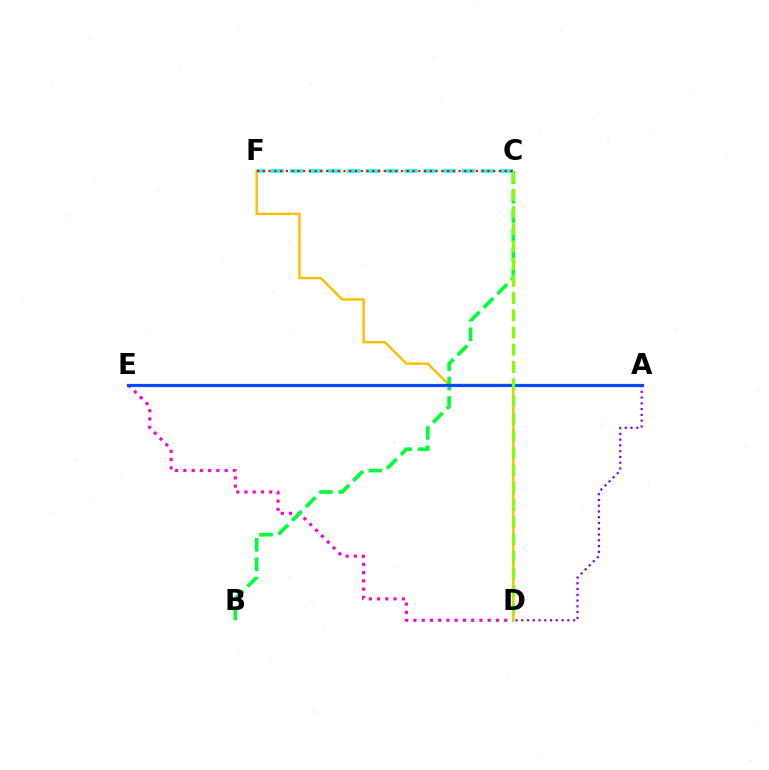{('A', 'D'): [{'color': '#7200ff', 'line_style': 'dotted', 'thickness': 1.57}], ('D', 'E'): [{'color': '#ff00cf', 'line_style': 'dotted', 'thickness': 2.24}], ('D', 'F'): [{'color': '#ffbd00', 'line_style': 'solid', 'thickness': 1.74}], ('B', 'C'): [{'color': '#00ff39', 'line_style': 'dashed', 'thickness': 2.64}], ('A', 'E'): [{'color': '#004bff', 'line_style': 'solid', 'thickness': 2.3}], ('C', 'D'): [{'color': '#84ff00', 'line_style': 'dashed', 'thickness': 2.34}], ('C', 'F'): [{'color': '#00fff6', 'line_style': 'dashed', 'thickness': 2.59}, {'color': '#ff0000', 'line_style': 'dotted', 'thickness': 1.56}]}